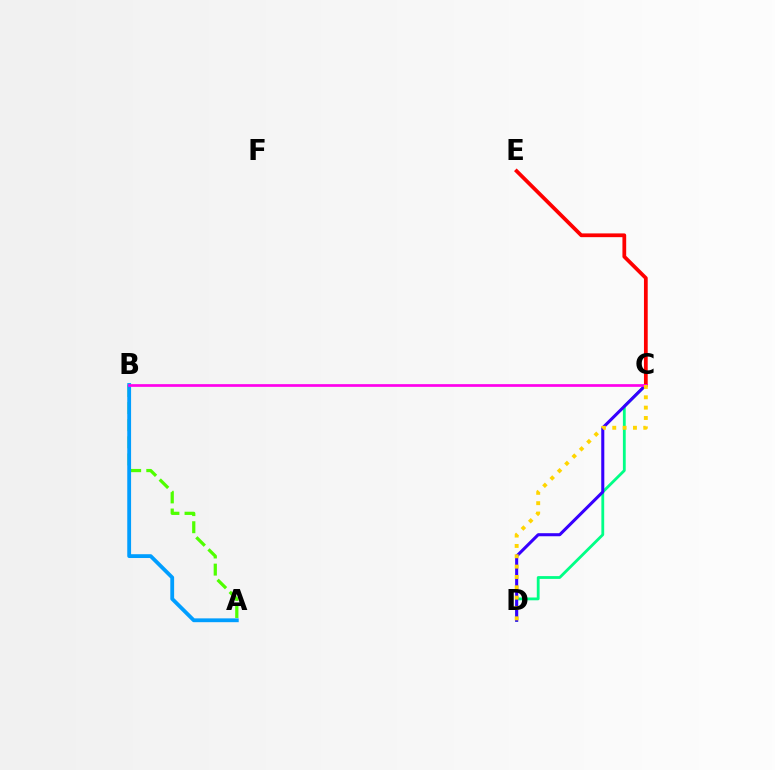{('C', 'D'): [{'color': '#00ff86', 'line_style': 'solid', 'thickness': 2.02}, {'color': '#3700ff', 'line_style': 'solid', 'thickness': 2.2}, {'color': '#ffd500', 'line_style': 'dotted', 'thickness': 2.81}], ('A', 'B'): [{'color': '#4fff00', 'line_style': 'dashed', 'thickness': 2.33}, {'color': '#009eff', 'line_style': 'solid', 'thickness': 2.75}], ('C', 'E'): [{'color': '#ff0000', 'line_style': 'solid', 'thickness': 2.7}], ('B', 'C'): [{'color': '#ff00ed', 'line_style': 'solid', 'thickness': 1.95}]}